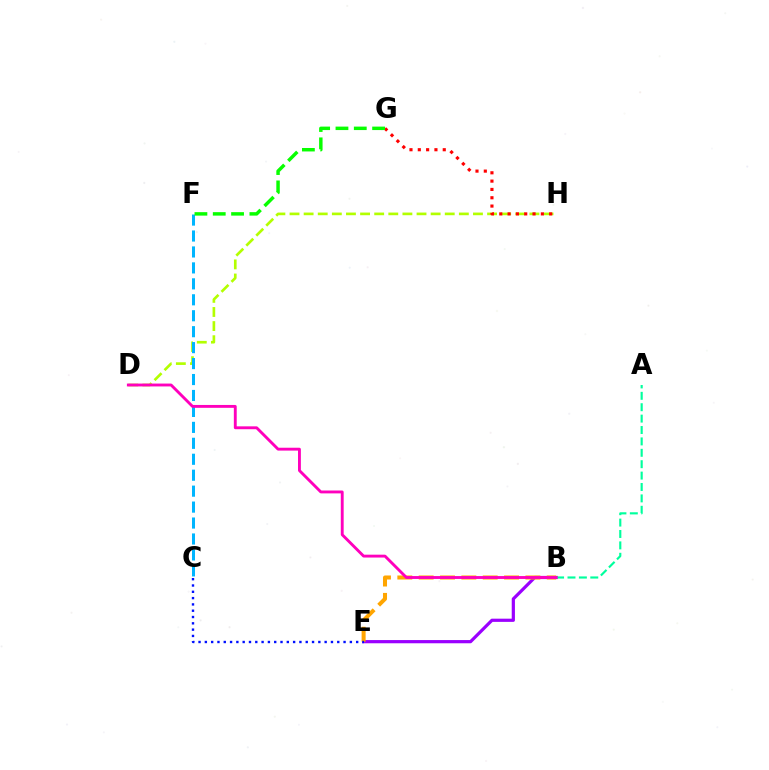{('D', 'H'): [{'color': '#b3ff00', 'line_style': 'dashed', 'thickness': 1.92}], ('C', 'F'): [{'color': '#00b5ff', 'line_style': 'dashed', 'thickness': 2.17}], ('G', 'H'): [{'color': '#ff0000', 'line_style': 'dotted', 'thickness': 2.26}], ('B', 'E'): [{'color': '#9b00ff', 'line_style': 'solid', 'thickness': 2.31}, {'color': '#ffa500', 'line_style': 'dashed', 'thickness': 2.9}], ('A', 'B'): [{'color': '#00ff9d', 'line_style': 'dashed', 'thickness': 1.55}], ('F', 'G'): [{'color': '#08ff00', 'line_style': 'dashed', 'thickness': 2.49}], ('B', 'D'): [{'color': '#ff00bd', 'line_style': 'solid', 'thickness': 2.07}], ('C', 'E'): [{'color': '#0010ff', 'line_style': 'dotted', 'thickness': 1.71}]}